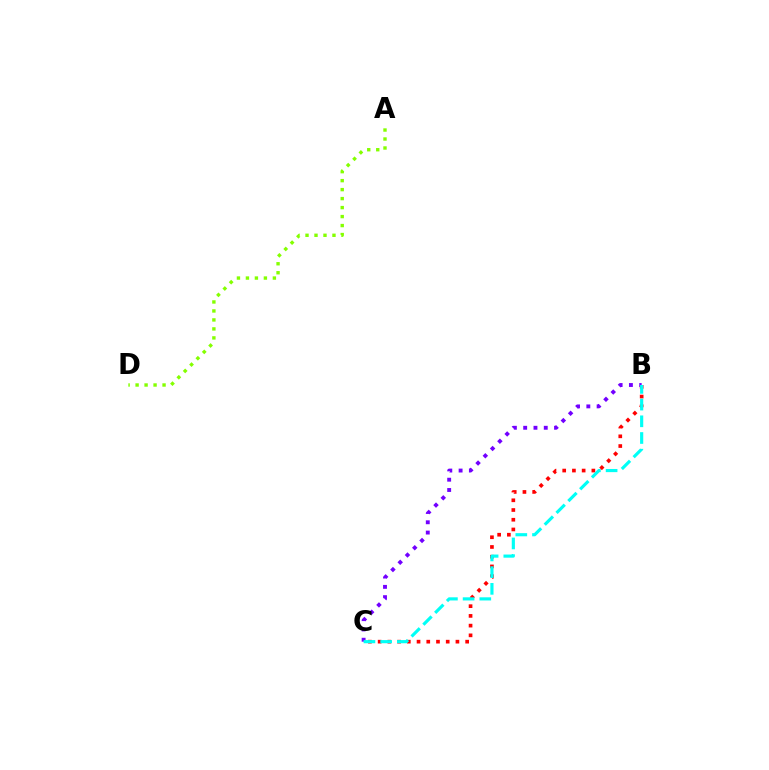{('B', 'C'): [{'color': '#ff0000', 'line_style': 'dotted', 'thickness': 2.64}, {'color': '#7200ff', 'line_style': 'dotted', 'thickness': 2.8}, {'color': '#00fff6', 'line_style': 'dashed', 'thickness': 2.27}], ('A', 'D'): [{'color': '#84ff00', 'line_style': 'dotted', 'thickness': 2.44}]}